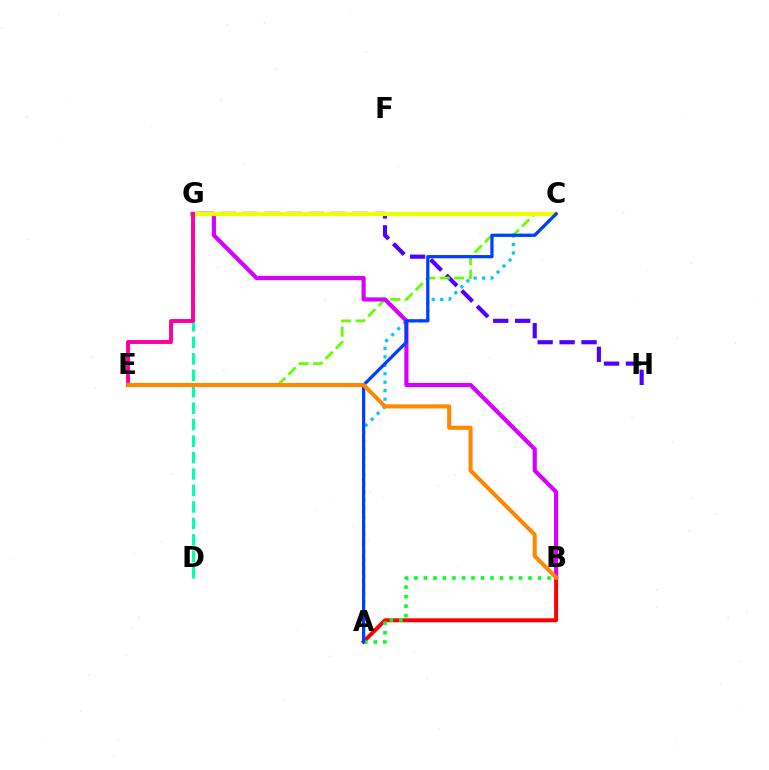{('A', 'C'): [{'color': '#00c7ff', 'line_style': 'dotted', 'thickness': 2.3}, {'color': '#003fff', 'line_style': 'solid', 'thickness': 2.33}], ('G', 'H'): [{'color': '#4f00ff', 'line_style': 'dashed', 'thickness': 2.98}], ('C', 'E'): [{'color': '#66ff00', 'line_style': 'dashed', 'thickness': 1.98}], ('A', 'B'): [{'color': '#ff0000', 'line_style': 'solid', 'thickness': 2.86}, {'color': '#00ff27', 'line_style': 'dotted', 'thickness': 2.58}], ('D', 'G'): [{'color': '#00ffaf', 'line_style': 'dashed', 'thickness': 2.24}], ('B', 'G'): [{'color': '#d600ff', 'line_style': 'solid', 'thickness': 2.99}], ('C', 'G'): [{'color': '#eeff00', 'line_style': 'solid', 'thickness': 3.0}], ('E', 'G'): [{'color': '#ff00a0', 'line_style': 'solid', 'thickness': 2.82}], ('B', 'E'): [{'color': '#ff8800', 'line_style': 'solid', 'thickness': 2.94}]}